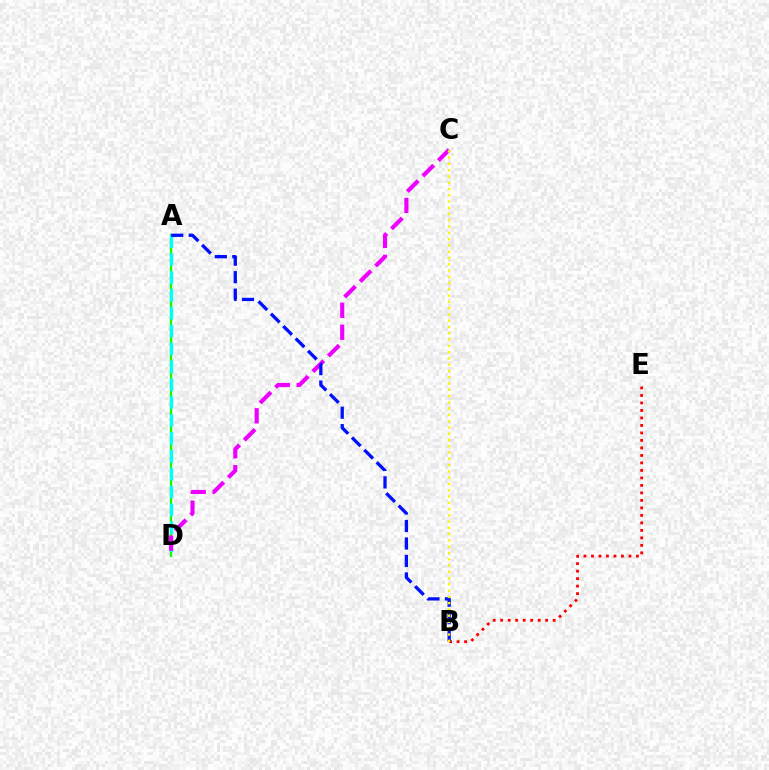{('A', 'D'): [{'color': '#08ff00', 'line_style': 'solid', 'thickness': 1.61}, {'color': '#00fff6', 'line_style': 'dashed', 'thickness': 2.43}], ('C', 'D'): [{'color': '#ee00ff', 'line_style': 'dashed', 'thickness': 2.98}], ('B', 'E'): [{'color': '#ff0000', 'line_style': 'dotted', 'thickness': 2.04}], ('A', 'B'): [{'color': '#0010ff', 'line_style': 'dashed', 'thickness': 2.38}], ('B', 'C'): [{'color': '#fcf500', 'line_style': 'dotted', 'thickness': 1.71}]}